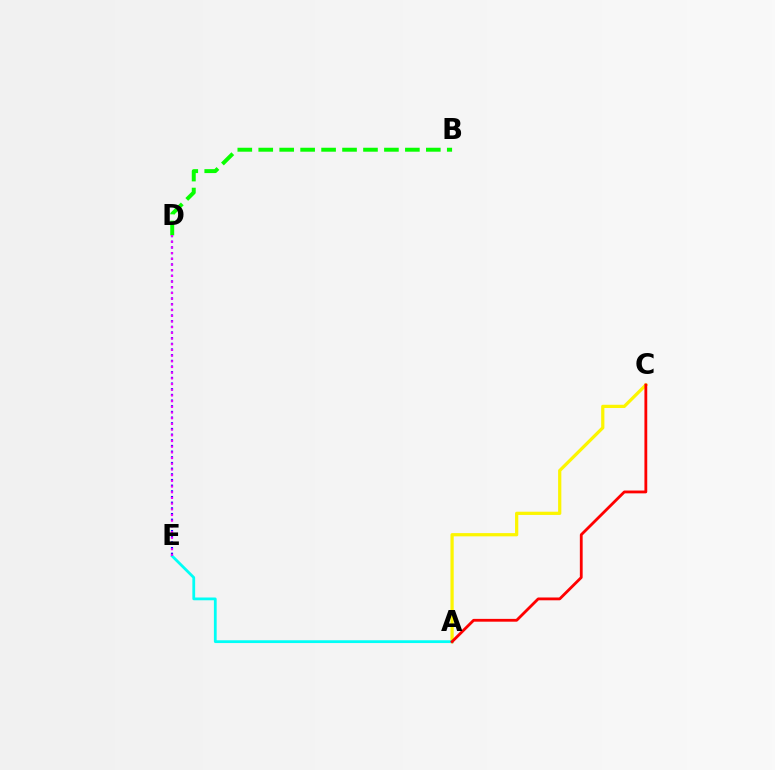{('B', 'D'): [{'color': '#08ff00', 'line_style': 'dashed', 'thickness': 2.85}], ('A', 'C'): [{'color': '#fcf500', 'line_style': 'solid', 'thickness': 2.33}, {'color': '#ff0000', 'line_style': 'solid', 'thickness': 2.02}], ('D', 'E'): [{'color': '#0010ff', 'line_style': 'dotted', 'thickness': 1.54}, {'color': '#ee00ff', 'line_style': 'dotted', 'thickness': 1.55}], ('A', 'E'): [{'color': '#00fff6', 'line_style': 'solid', 'thickness': 2.0}]}